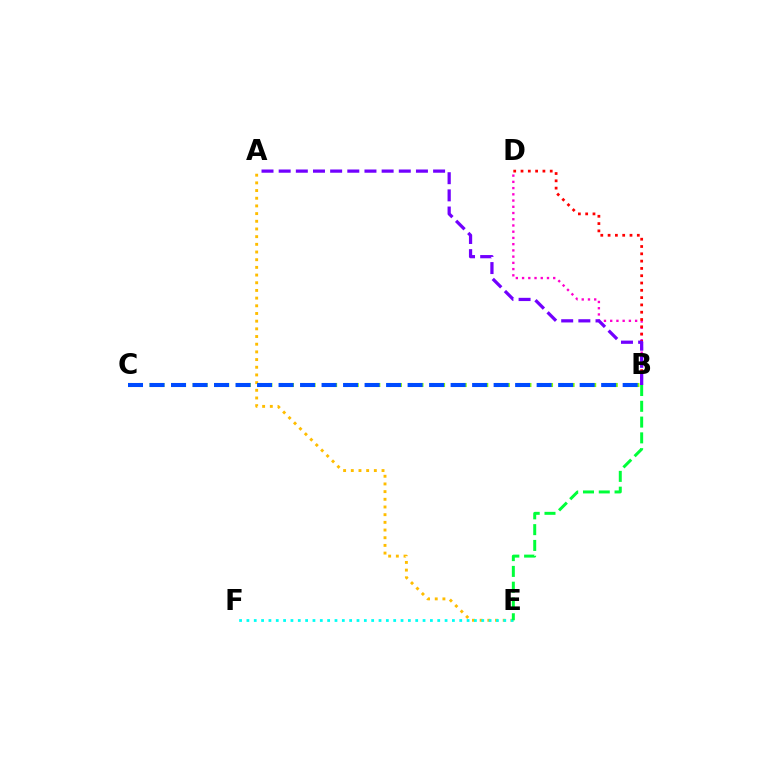{('B', 'C'): [{'color': '#84ff00', 'line_style': 'dotted', 'thickness': 2.93}, {'color': '#004bff', 'line_style': 'dashed', 'thickness': 2.92}], ('B', 'D'): [{'color': '#ff00cf', 'line_style': 'dotted', 'thickness': 1.69}, {'color': '#ff0000', 'line_style': 'dotted', 'thickness': 1.98}], ('A', 'B'): [{'color': '#7200ff', 'line_style': 'dashed', 'thickness': 2.33}], ('A', 'E'): [{'color': '#ffbd00', 'line_style': 'dotted', 'thickness': 2.09}], ('E', 'F'): [{'color': '#00fff6', 'line_style': 'dotted', 'thickness': 1.99}], ('B', 'E'): [{'color': '#00ff39', 'line_style': 'dashed', 'thickness': 2.14}]}